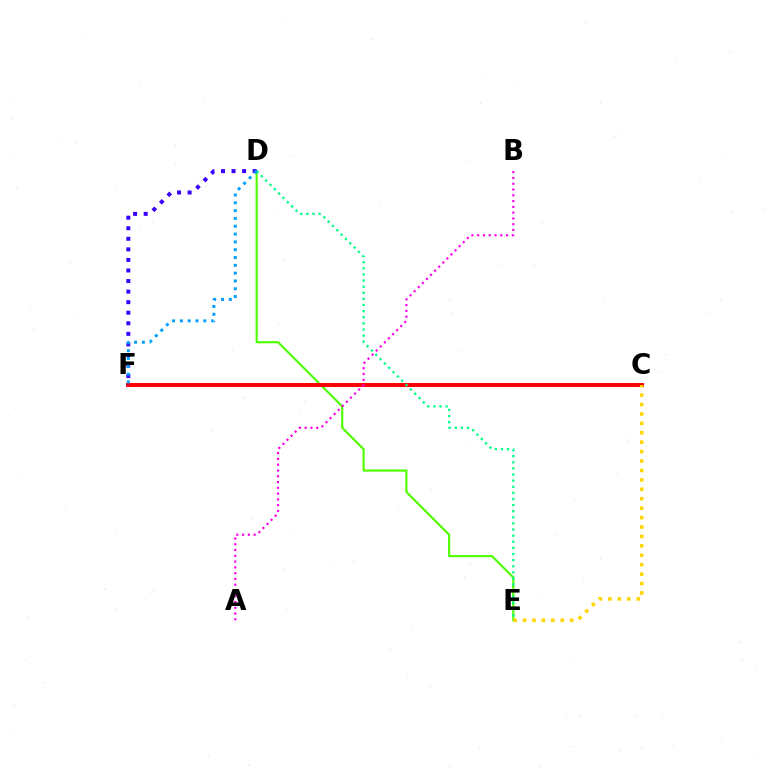{('D', 'E'): [{'color': '#4fff00', 'line_style': 'solid', 'thickness': 1.56}, {'color': '#00ff86', 'line_style': 'dotted', 'thickness': 1.66}], ('C', 'F'): [{'color': '#ff0000', 'line_style': 'solid', 'thickness': 2.84}], ('D', 'F'): [{'color': '#3700ff', 'line_style': 'dotted', 'thickness': 2.87}, {'color': '#009eff', 'line_style': 'dotted', 'thickness': 2.12}], ('C', 'E'): [{'color': '#ffd500', 'line_style': 'dotted', 'thickness': 2.56}], ('A', 'B'): [{'color': '#ff00ed', 'line_style': 'dotted', 'thickness': 1.57}]}